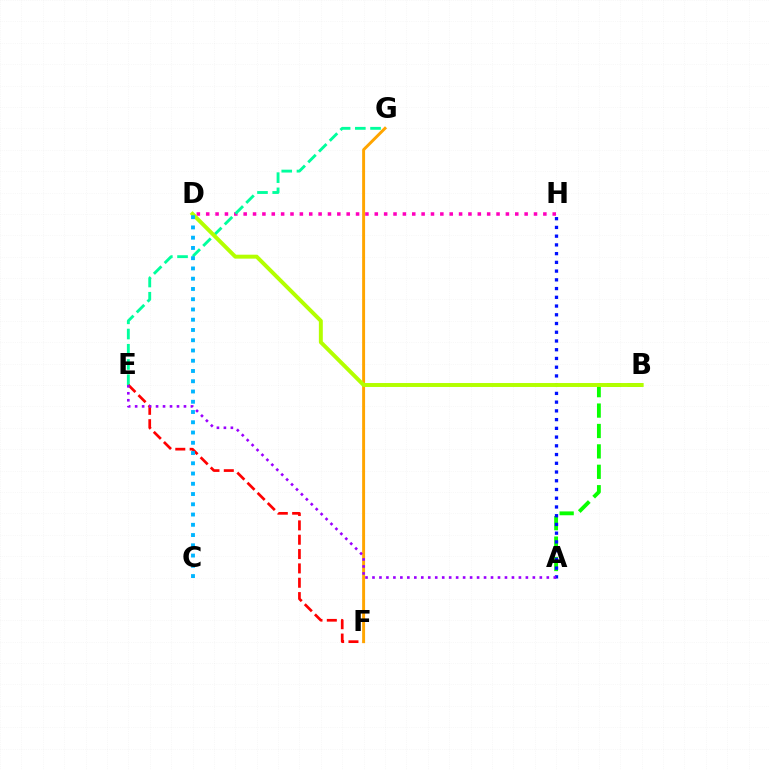{('D', 'H'): [{'color': '#ff00bd', 'line_style': 'dotted', 'thickness': 2.54}], ('E', 'G'): [{'color': '#00ff9d', 'line_style': 'dashed', 'thickness': 2.07}], ('A', 'B'): [{'color': '#08ff00', 'line_style': 'dashed', 'thickness': 2.77}], ('E', 'F'): [{'color': '#ff0000', 'line_style': 'dashed', 'thickness': 1.95}], ('F', 'G'): [{'color': '#ffa500', 'line_style': 'solid', 'thickness': 2.11}], ('A', 'H'): [{'color': '#0010ff', 'line_style': 'dotted', 'thickness': 2.37}], ('B', 'D'): [{'color': '#b3ff00', 'line_style': 'solid', 'thickness': 2.84}], ('A', 'E'): [{'color': '#9b00ff', 'line_style': 'dotted', 'thickness': 1.89}], ('C', 'D'): [{'color': '#00b5ff', 'line_style': 'dotted', 'thickness': 2.79}]}